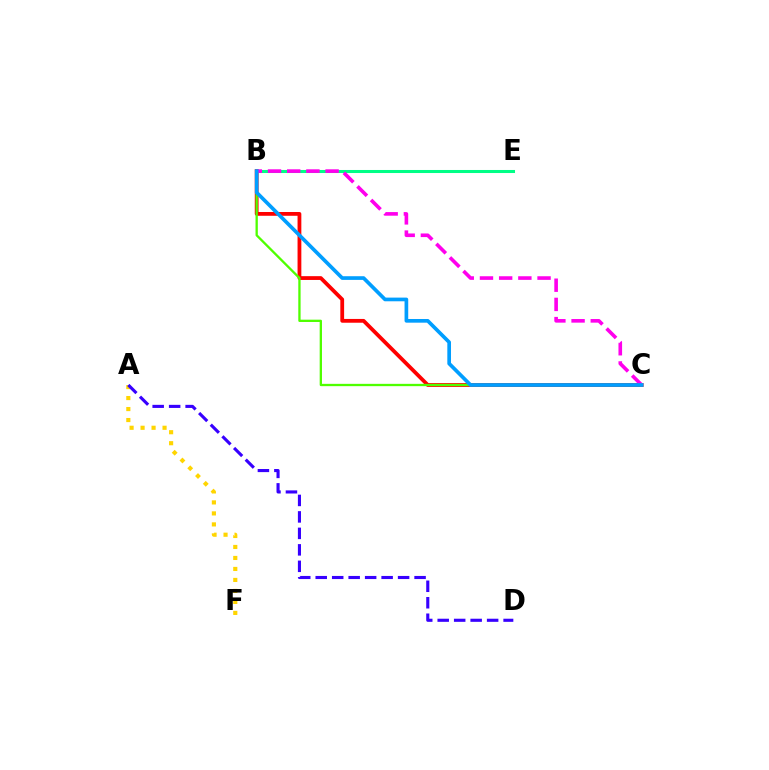{('B', 'E'): [{'color': '#00ff86', 'line_style': 'solid', 'thickness': 2.19}], ('B', 'C'): [{'color': '#ff0000', 'line_style': 'solid', 'thickness': 2.73}, {'color': '#4fff00', 'line_style': 'solid', 'thickness': 1.66}, {'color': '#ff00ed', 'line_style': 'dashed', 'thickness': 2.61}, {'color': '#009eff', 'line_style': 'solid', 'thickness': 2.65}], ('A', 'F'): [{'color': '#ffd500', 'line_style': 'dotted', 'thickness': 2.99}], ('A', 'D'): [{'color': '#3700ff', 'line_style': 'dashed', 'thickness': 2.24}]}